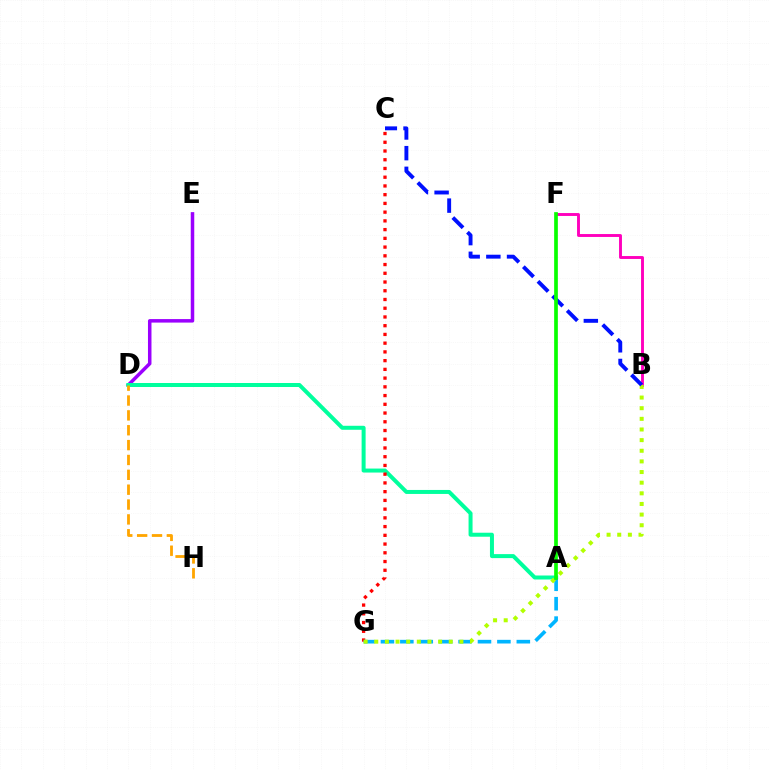{('D', 'E'): [{'color': '#9b00ff', 'line_style': 'solid', 'thickness': 2.52}], ('A', 'D'): [{'color': '#00ff9d', 'line_style': 'solid', 'thickness': 2.88}], ('C', 'G'): [{'color': '#ff0000', 'line_style': 'dotted', 'thickness': 2.37}], ('B', 'F'): [{'color': '#ff00bd', 'line_style': 'solid', 'thickness': 2.09}], ('A', 'G'): [{'color': '#00b5ff', 'line_style': 'dashed', 'thickness': 2.64}], ('B', 'G'): [{'color': '#b3ff00', 'line_style': 'dotted', 'thickness': 2.89}], ('B', 'C'): [{'color': '#0010ff', 'line_style': 'dashed', 'thickness': 2.81}], ('A', 'F'): [{'color': '#08ff00', 'line_style': 'solid', 'thickness': 2.66}], ('D', 'H'): [{'color': '#ffa500', 'line_style': 'dashed', 'thickness': 2.02}]}